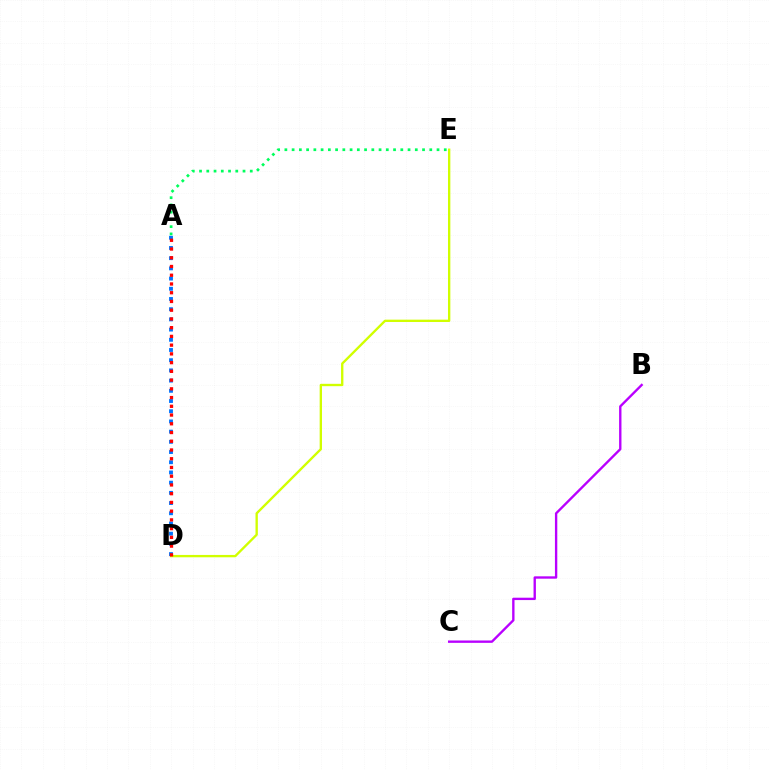{('D', 'E'): [{'color': '#d1ff00', 'line_style': 'solid', 'thickness': 1.69}], ('B', 'C'): [{'color': '#b900ff', 'line_style': 'solid', 'thickness': 1.7}], ('A', 'D'): [{'color': '#0074ff', 'line_style': 'dotted', 'thickness': 2.77}, {'color': '#ff0000', 'line_style': 'dotted', 'thickness': 2.37}], ('A', 'E'): [{'color': '#00ff5c', 'line_style': 'dotted', 'thickness': 1.97}]}